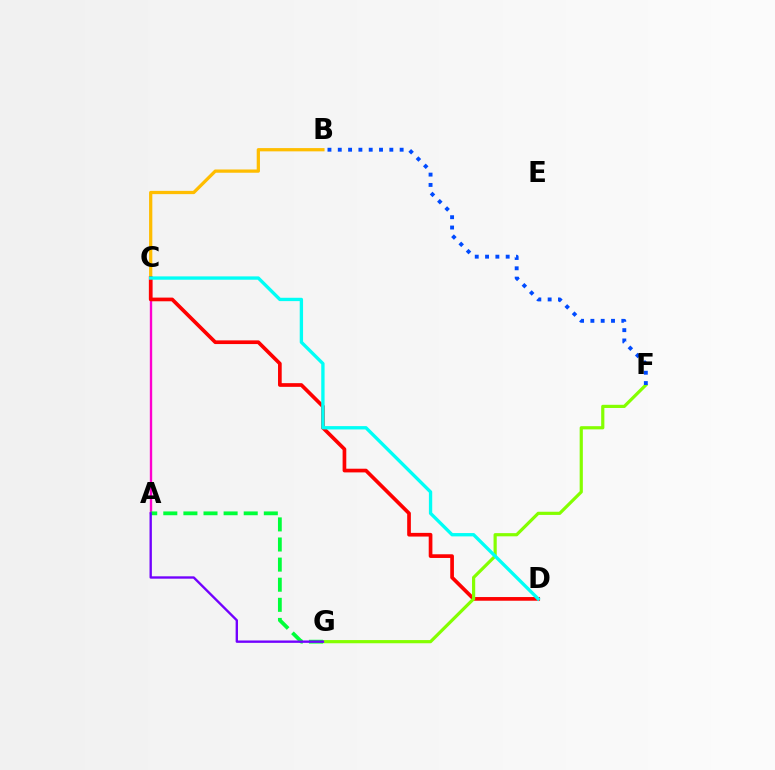{('B', 'C'): [{'color': '#ffbd00', 'line_style': 'solid', 'thickness': 2.34}], ('A', 'C'): [{'color': '#ff00cf', 'line_style': 'solid', 'thickness': 1.7}], ('C', 'D'): [{'color': '#ff0000', 'line_style': 'solid', 'thickness': 2.65}, {'color': '#00fff6', 'line_style': 'solid', 'thickness': 2.4}], ('F', 'G'): [{'color': '#84ff00', 'line_style': 'solid', 'thickness': 2.29}], ('A', 'G'): [{'color': '#00ff39', 'line_style': 'dashed', 'thickness': 2.73}, {'color': '#7200ff', 'line_style': 'solid', 'thickness': 1.7}], ('B', 'F'): [{'color': '#004bff', 'line_style': 'dotted', 'thickness': 2.8}]}